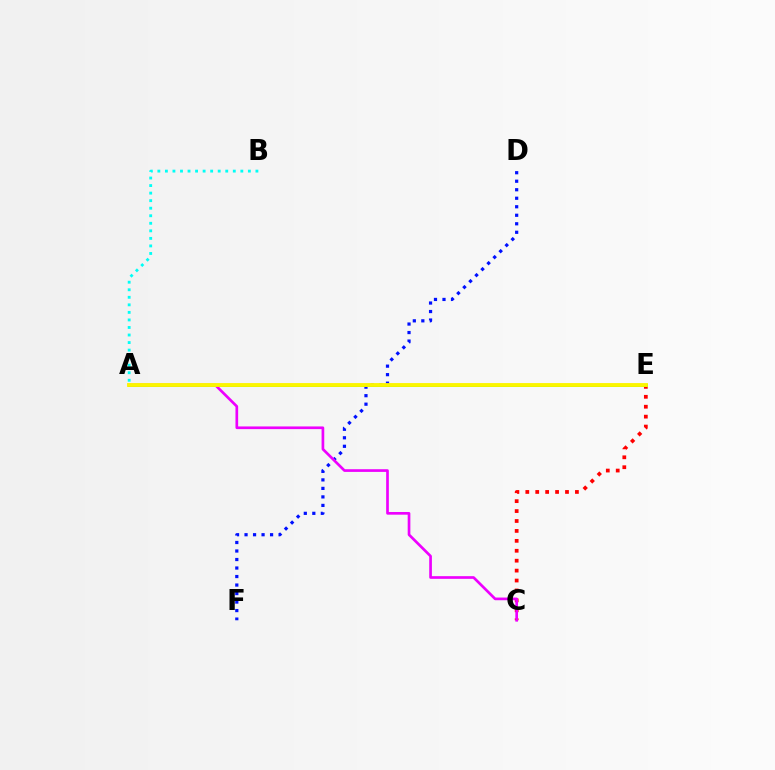{('C', 'E'): [{'color': '#ff0000', 'line_style': 'dotted', 'thickness': 2.7}], ('D', 'F'): [{'color': '#0010ff', 'line_style': 'dotted', 'thickness': 2.31}], ('A', 'B'): [{'color': '#00fff6', 'line_style': 'dotted', 'thickness': 2.05}], ('A', 'E'): [{'color': '#08ff00', 'line_style': 'solid', 'thickness': 2.04}, {'color': '#fcf500', 'line_style': 'solid', 'thickness': 2.78}], ('A', 'C'): [{'color': '#ee00ff', 'line_style': 'solid', 'thickness': 1.93}]}